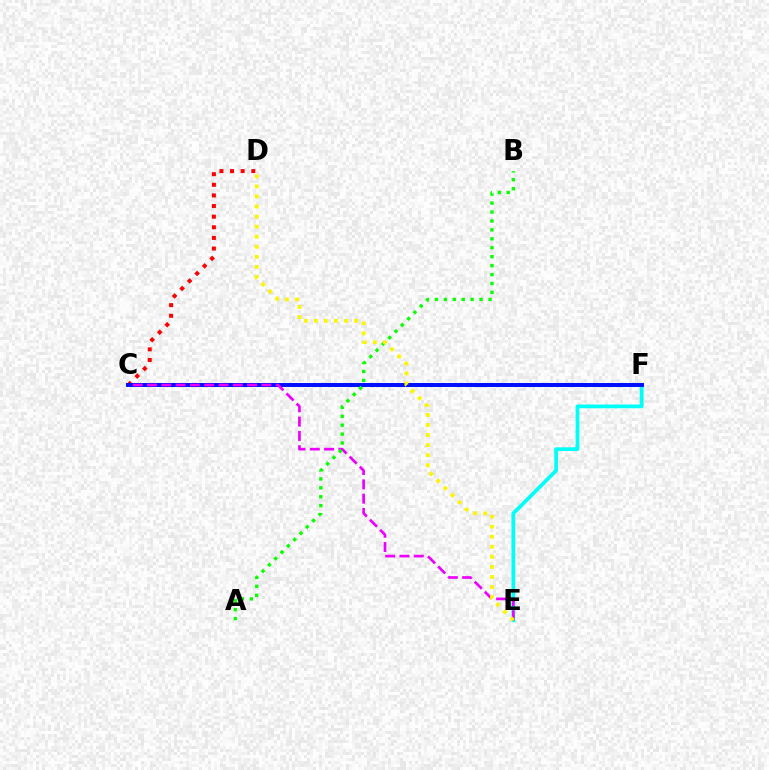{('C', 'D'): [{'color': '#ff0000', 'line_style': 'dotted', 'thickness': 2.89}], ('E', 'F'): [{'color': '#00fff6', 'line_style': 'solid', 'thickness': 2.69}], ('C', 'F'): [{'color': '#0010ff', 'line_style': 'solid', 'thickness': 2.86}], ('C', 'E'): [{'color': '#ee00ff', 'line_style': 'dashed', 'thickness': 1.94}], ('A', 'B'): [{'color': '#08ff00', 'line_style': 'dotted', 'thickness': 2.43}], ('D', 'E'): [{'color': '#fcf500', 'line_style': 'dotted', 'thickness': 2.73}]}